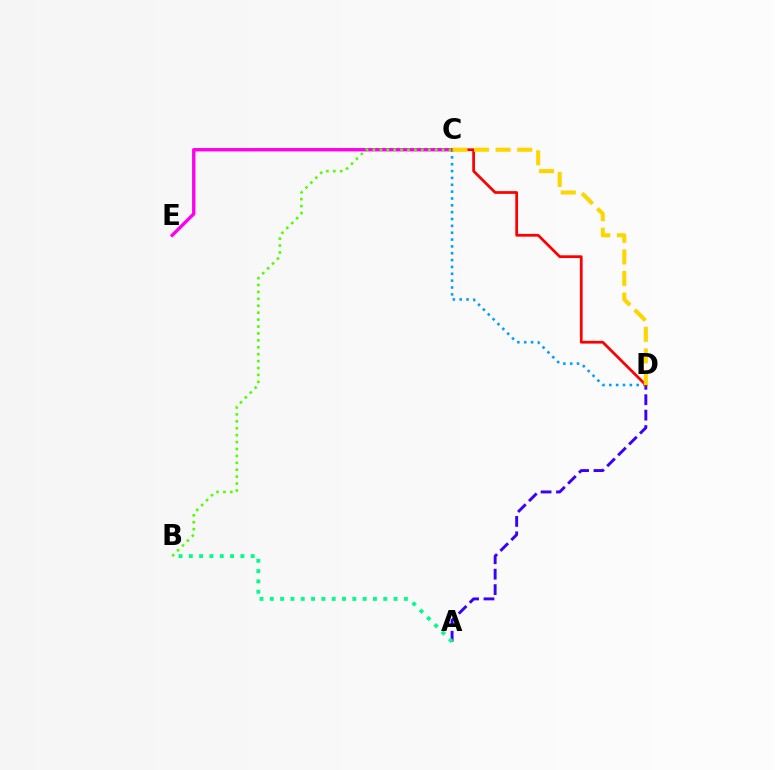{('C', 'E'): [{'color': '#ff00ed', 'line_style': 'solid', 'thickness': 2.43}], ('A', 'D'): [{'color': '#3700ff', 'line_style': 'dashed', 'thickness': 2.1}], ('C', 'D'): [{'color': '#009eff', 'line_style': 'dotted', 'thickness': 1.86}, {'color': '#ff0000', 'line_style': 'solid', 'thickness': 1.98}, {'color': '#ffd500', 'line_style': 'dashed', 'thickness': 2.93}], ('A', 'B'): [{'color': '#00ff86', 'line_style': 'dotted', 'thickness': 2.8}], ('B', 'C'): [{'color': '#4fff00', 'line_style': 'dotted', 'thickness': 1.88}]}